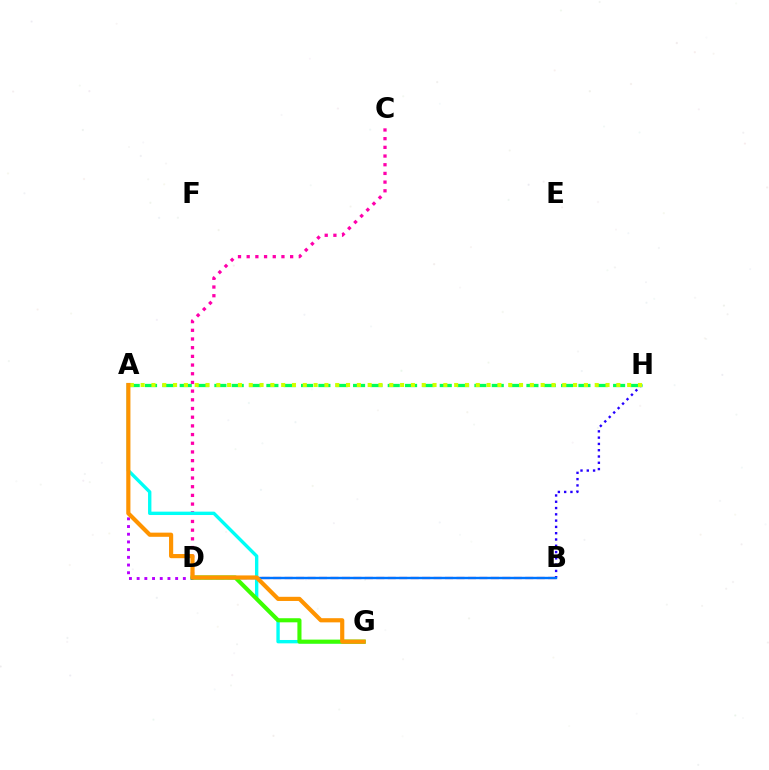{('B', 'H'): [{'color': '#2500ff', 'line_style': 'dotted', 'thickness': 1.71}], ('C', 'D'): [{'color': '#ff00ac', 'line_style': 'dotted', 'thickness': 2.36}], ('A', 'D'): [{'color': '#b900ff', 'line_style': 'dotted', 'thickness': 2.09}], ('A', 'H'): [{'color': '#00ff5c', 'line_style': 'dashed', 'thickness': 2.36}, {'color': '#d1ff00', 'line_style': 'dotted', 'thickness': 2.94}], ('B', 'D'): [{'color': '#ff0000', 'line_style': 'dashed', 'thickness': 1.56}, {'color': '#0074ff', 'line_style': 'solid', 'thickness': 1.73}], ('A', 'G'): [{'color': '#00fff6', 'line_style': 'solid', 'thickness': 2.43}, {'color': '#ff9400', 'line_style': 'solid', 'thickness': 3.0}], ('D', 'G'): [{'color': '#3dff00', 'line_style': 'solid', 'thickness': 2.95}]}